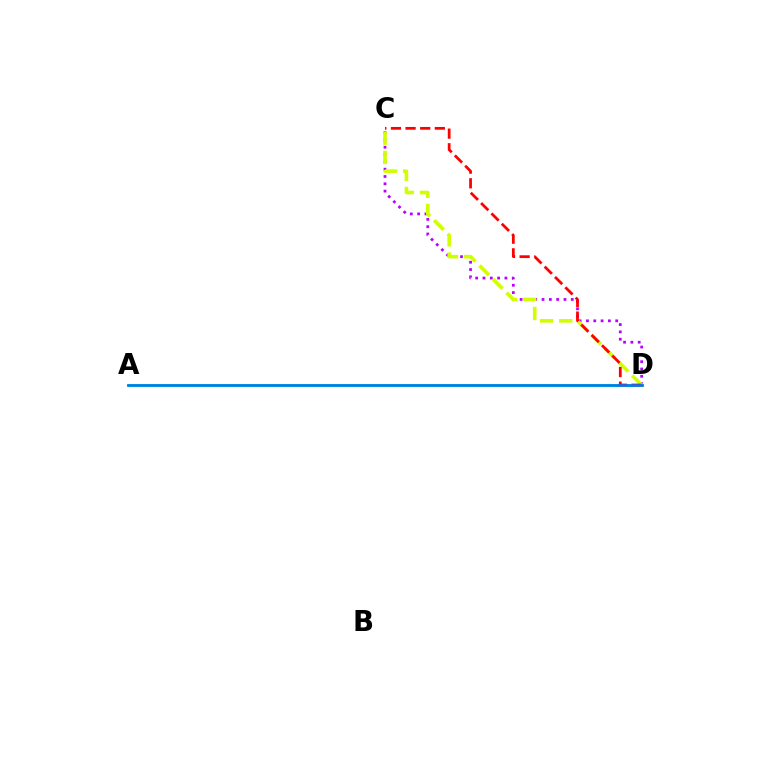{('C', 'D'): [{'color': '#b900ff', 'line_style': 'dotted', 'thickness': 1.99}, {'color': '#d1ff00', 'line_style': 'dashed', 'thickness': 2.6}, {'color': '#ff0000', 'line_style': 'dashed', 'thickness': 1.99}], ('A', 'D'): [{'color': '#00ff5c', 'line_style': 'solid', 'thickness': 1.86}, {'color': '#0074ff', 'line_style': 'solid', 'thickness': 1.89}]}